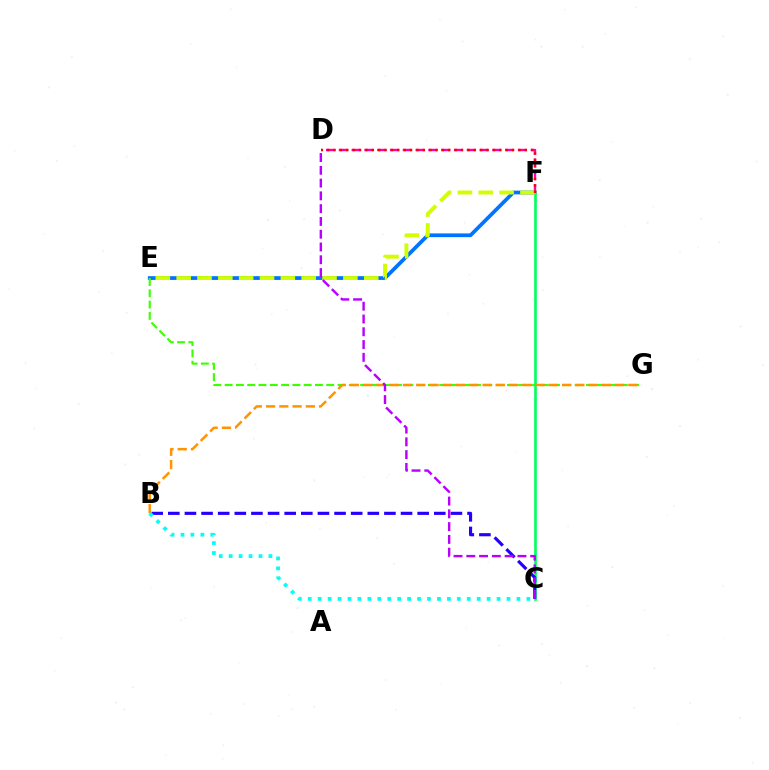{('E', 'F'): [{'color': '#0074ff', 'line_style': 'solid', 'thickness': 2.69}, {'color': '#d1ff00', 'line_style': 'dashed', 'thickness': 2.83}], ('D', 'F'): [{'color': '#ff00ac', 'line_style': 'dashed', 'thickness': 1.74}, {'color': '#ff0000', 'line_style': 'dotted', 'thickness': 1.73}], ('E', 'G'): [{'color': '#3dff00', 'line_style': 'dashed', 'thickness': 1.53}], ('C', 'F'): [{'color': '#00ff5c', 'line_style': 'solid', 'thickness': 1.9}], ('B', 'G'): [{'color': '#ff9400', 'line_style': 'dashed', 'thickness': 1.8}], ('B', 'C'): [{'color': '#2500ff', 'line_style': 'dashed', 'thickness': 2.26}, {'color': '#00fff6', 'line_style': 'dotted', 'thickness': 2.7}], ('C', 'D'): [{'color': '#b900ff', 'line_style': 'dashed', 'thickness': 1.74}]}